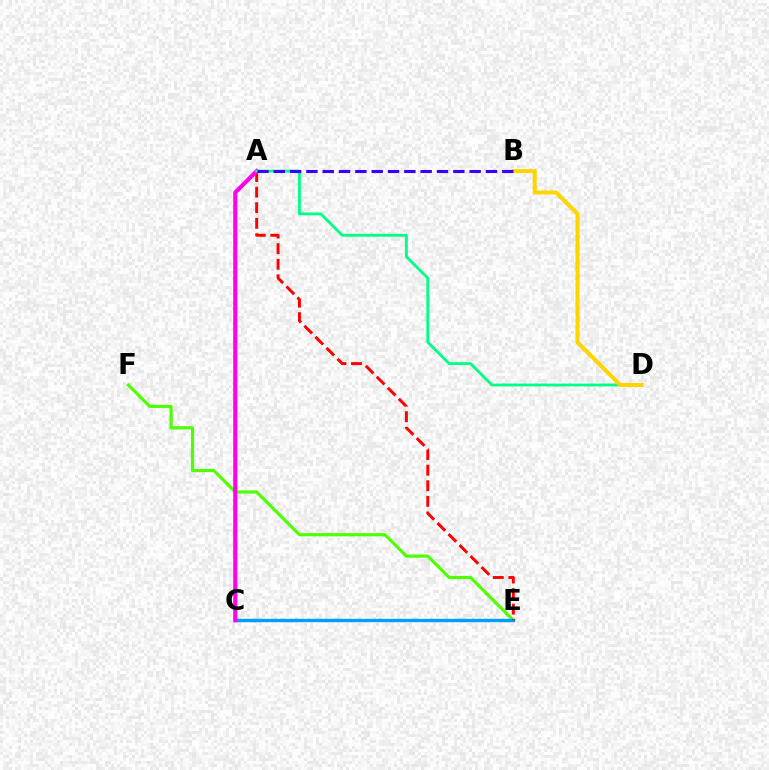{('E', 'F'): [{'color': '#4fff00', 'line_style': 'solid', 'thickness': 2.28}], ('C', 'E'): [{'color': '#009eff', 'line_style': 'solid', 'thickness': 2.43}], ('A', 'E'): [{'color': '#ff0000', 'line_style': 'dashed', 'thickness': 2.12}], ('A', 'C'): [{'color': '#ff00ed', 'line_style': 'solid', 'thickness': 2.97}], ('A', 'D'): [{'color': '#00ff86', 'line_style': 'solid', 'thickness': 2.04}], ('B', 'D'): [{'color': '#ffd500', 'line_style': 'solid', 'thickness': 2.91}], ('A', 'B'): [{'color': '#3700ff', 'line_style': 'dashed', 'thickness': 2.22}]}